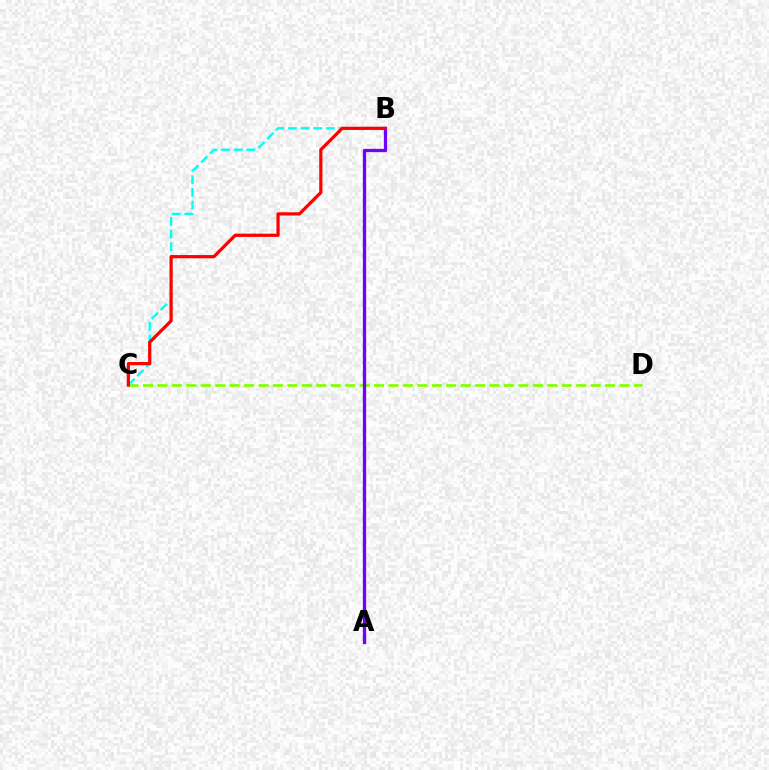{('C', 'D'): [{'color': '#84ff00', 'line_style': 'dashed', 'thickness': 1.96}], ('B', 'C'): [{'color': '#00fff6', 'line_style': 'dashed', 'thickness': 1.72}, {'color': '#ff0000', 'line_style': 'solid', 'thickness': 2.32}], ('A', 'B'): [{'color': '#7200ff', 'line_style': 'solid', 'thickness': 2.37}]}